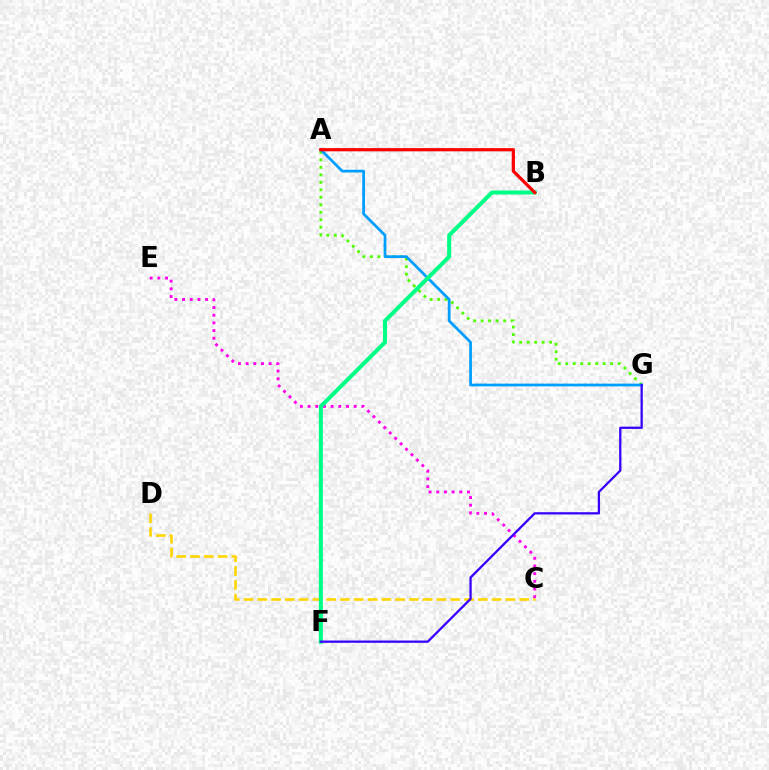{('C', 'E'): [{'color': '#ff00ed', 'line_style': 'dotted', 'thickness': 2.09}], ('C', 'D'): [{'color': '#ffd500', 'line_style': 'dashed', 'thickness': 1.87}], ('A', 'G'): [{'color': '#4fff00', 'line_style': 'dotted', 'thickness': 2.04}, {'color': '#009eff', 'line_style': 'solid', 'thickness': 1.98}], ('B', 'F'): [{'color': '#00ff86', 'line_style': 'solid', 'thickness': 2.91}], ('F', 'G'): [{'color': '#3700ff', 'line_style': 'solid', 'thickness': 1.64}], ('A', 'B'): [{'color': '#ff0000', 'line_style': 'solid', 'thickness': 2.32}]}